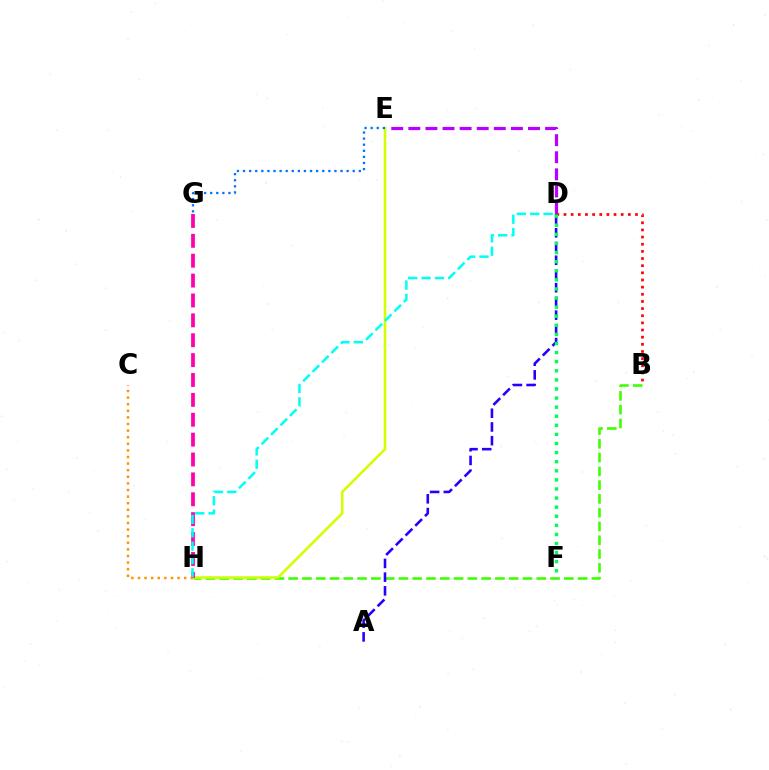{('B', 'H'): [{'color': '#3dff00', 'line_style': 'dashed', 'thickness': 1.87}], ('D', 'E'): [{'color': '#b900ff', 'line_style': 'dashed', 'thickness': 2.32}], ('E', 'H'): [{'color': '#d1ff00', 'line_style': 'solid', 'thickness': 1.85}], ('G', 'H'): [{'color': '#ff00ac', 'line_style': 'dashed', 'thickness': 2.7}], ('E', 'G'): [{'color': '#0074ff', 'line_style': 'dotted', 'thickness': 1.66}], ('D', 'H'): [{'color': '#00fff6', 'line_style': 'dashed', 'thickness': 1.81}], ('A', 'D'): [{'color': '#2500ff', 'line_style': 'dashed', 'thickness': 1.86}], ('C', 'H'): [{'color': '#ff9400', 'line_style': 'dotted', 'thickness': 1.79}], ('B', 'D'): [{'color': '#ff0000', 'line_style': 'dotted', 'thickness': 1.94}], ('D', 'F'): [{'color': '#00ff5c', 'line_style': 'dotted', 'thickness': 2.47}]}